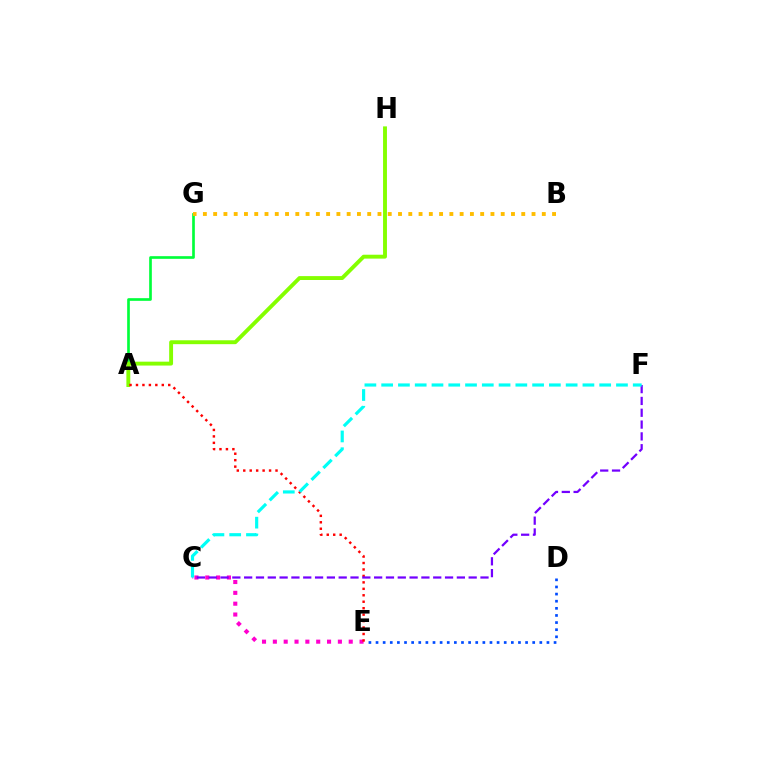{('A', 'G'): [{'color': '#00ff39', 'line_style': 'solid', 'thickness': 1.92}], ('A', 'H'): [{'color': '#84ff00', 'line_style': 'solid', 'thickness': 2.8}], ('C', 'E'): [{'color': '#ff00cf', 'line_style': 'dotted', 'thickness': 2.94}], ('B', 'G'): [{'color': '#ffbd00', 'line_style': 'dotted', 'thickness': 2.79}], ('A', 'E'): [{'color': '#ff0000', 'line_style': 'dotted', 'thickness': 1.75}], ('C', 'F'): [{'color': '#7200ff', 'line_style': 'dashed', 'thickness': 1.61}, {'color': '#00fff6', 'line_style': 'dashed', 'thickness': 2.28}], ('D', 'E'): [{'color': '#004bff', 'line_style': 'dotted', 'thickness': 1.93}]}